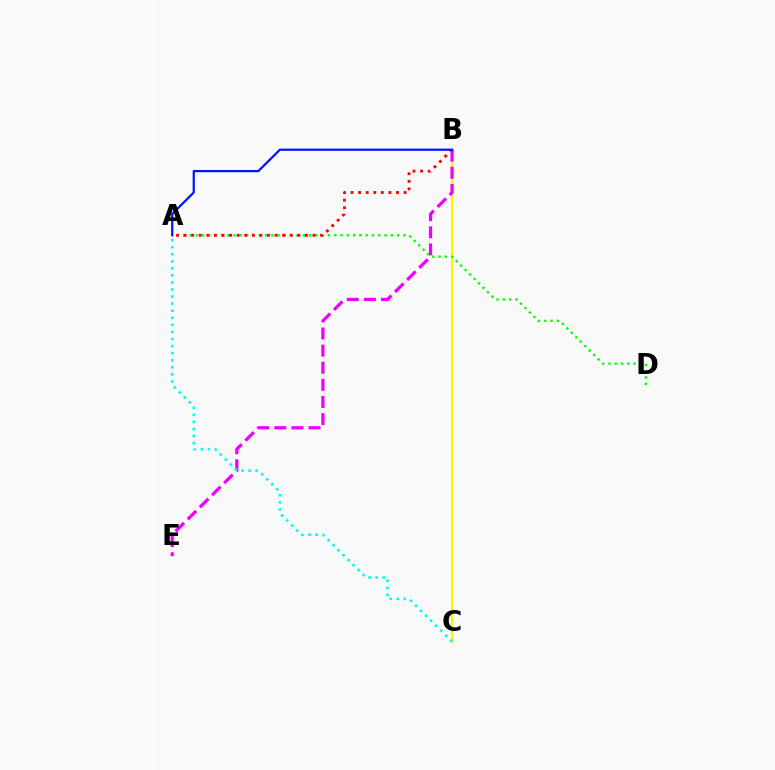{('B', 'C'): [{'color': '#fcf500', 'line_style': 'solid', 'thickness': 1.55}], ('A', 'D'): [{'color': '#08ff00', 'line_style': 'dotted', 'thickness': 1.71}], ('A', 'B'): [{'color': '#ff0000', 'line_style': 'dotted', 'thickness': 2.06}, {'color': '#0010ff', 'line_style': 'solid', 'thickness': 1.58}], ('B', 'E'): [{'color': '#ee00ff', 'line_style': 'dashed', 'thickness': 2.32}], ('A', 'C'): [{'color': '#00fff6', 'line_style': 'dotted', 'thickness': 1.92}]}